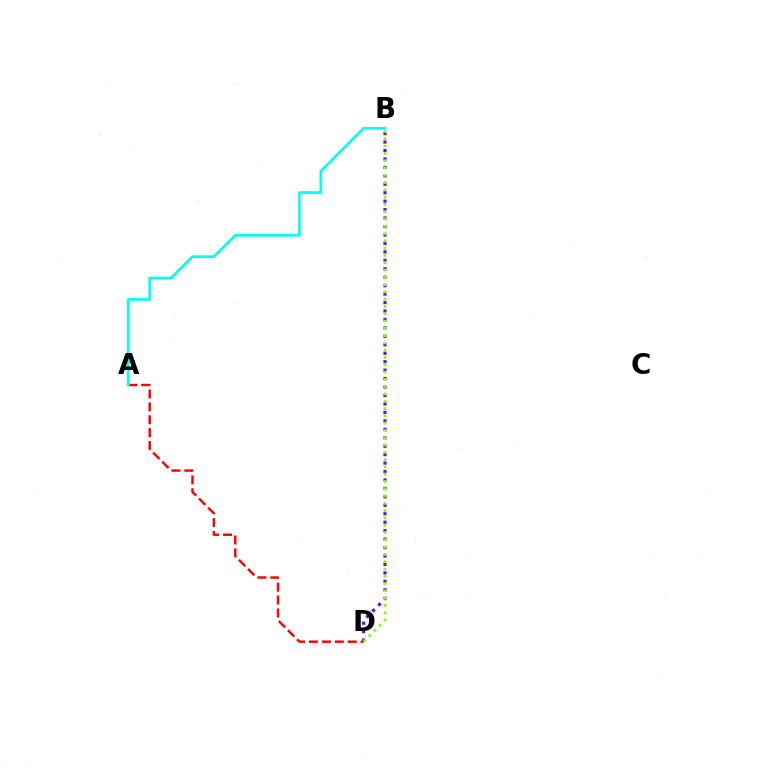{('A', 'D'): [{'color': '#ff0000', 'line_style': 'dashed', 'thickness': 1.75}], ('A', 'B'): [{'color': '#00fff6', 'line_style': 'solid', 'thickness': 1.93}], ('B', 'D'): [{'color': '#7200ff', 'line_style': 'dotted', 'thickness': 2.3}, {'color': '#84ff00', 'line_style': 'dotted', 'thickness': 1.98}]}